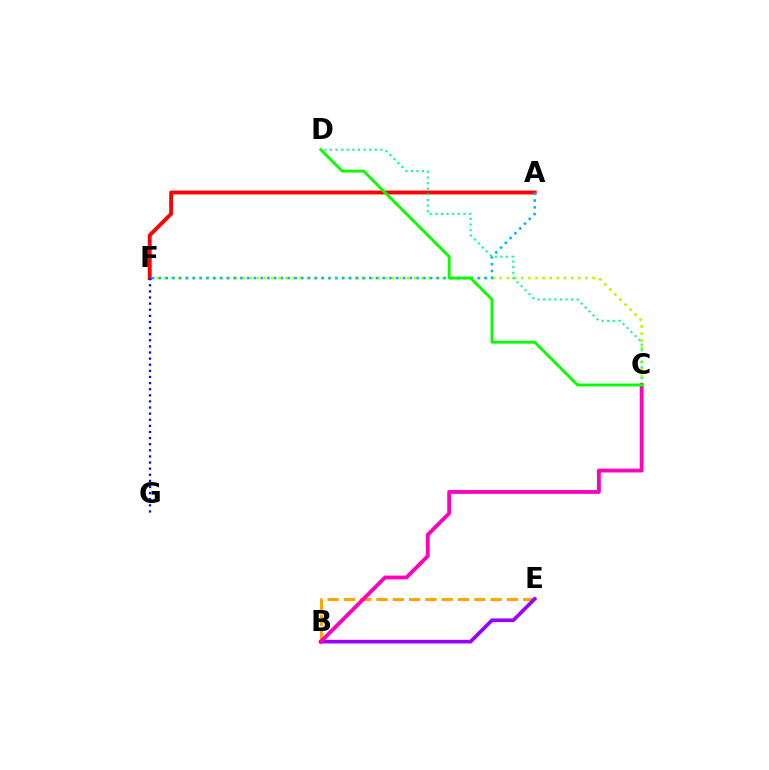{('C', 'F'): [{'color': '#b3ff00', 'line_style': 'dotted', 'thickness': 1.94}], ('A', 'F'): [{'color': '#ff0000', 'line_style': 'solid', 'thickness': 2.8}, {'color': '#00b5ff', 'line_style': 'dotted', 'thickness': 1.84}], ('B', 'E'): [{'color': '#ffa500', 'line_style': 'dashed', 'thickness': 2.21}, {'color': '#9b00ff', 'line_style': 'solid', 'thickness': 2.63}], ('C', 'D'): [{'color': '#00ff9d', 'line_style': 'dotted', 'thickness': 1.52}, {'color': '#08ff00', 'line_style': 'solid', 'thickness': 2.08}], ('F', 'G'): [{'color': '#0010ff', 'line_style': 'dotted', 'thickness': 1.66}], ('B', 'C'): [{'color': '#ff00bd', 'line_style': 'solid', 'thickness': 2.76}]}